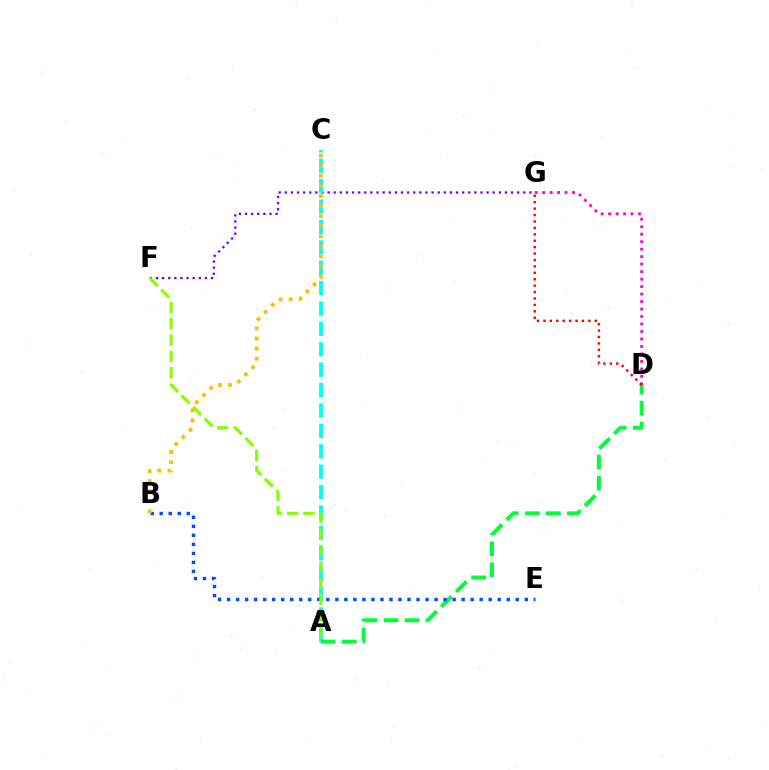{('F', 'G'): [{'color': '#7200ff', 'line_style': 'dotted', 'thickness': 1.66}], ('A', 'C'): [{'color': '#00fff6', 'line_style': 'dashed', 'thickness': 2.77}], ('D', 'G'): [{'color': '#ff00cf', 'line_style': 'dotted', 'thickness': 2.03}, {'color': '#ff0000', 'line_style': 'dotted', 'thickness': 1.74}], ('A', 'D'): [{'color': '#00ff39', 'line_style': 'dashed', 'thickness': 2.86}], ('B', 'E'): [{'color': '#004bff', 'line_style': 'dotted', 'thickness': 2.45}], ('A', 'F'): [{'color': '#84ff00', 'line_style': 'dashed', 'thickness': 2.22}], ('B', 'C'): [{'color': '#ffbd00', 'line_style': 'dotted', 'thickness': 2.74}]}